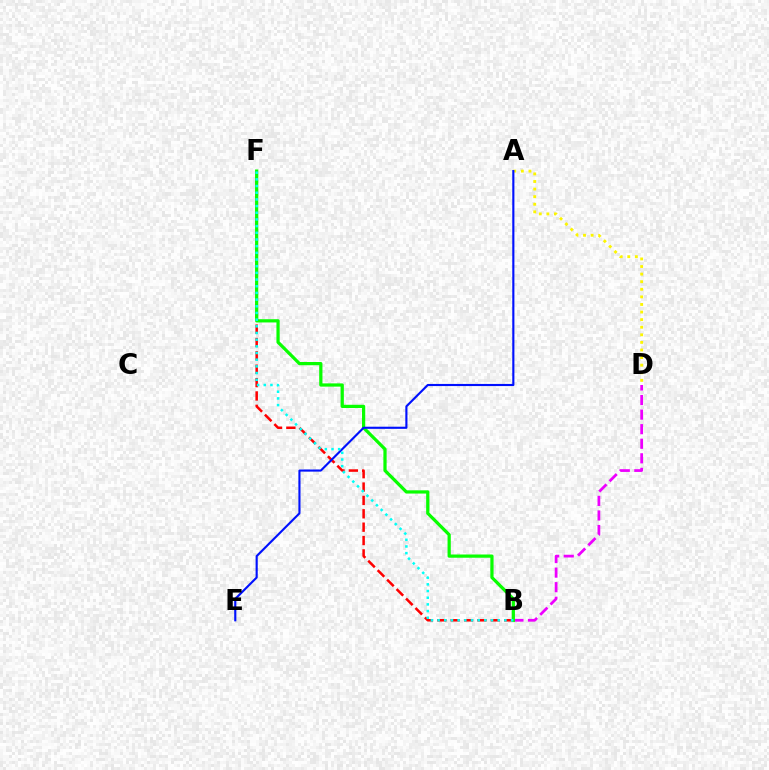{('A', 'D'): [{'color': '#fcf500', 'line_style': 'dotted', 'thickness': 2.06}], ('B', 'F'): [{'color': '#ff0000', 'line_style': 'dashed', 'thickness': 1.82}, {'color': '#08ff00', 'line_style': 'solid', 'thickness': 2.33}, {'color': '#00fff6', 'line_style': 'dotted', 'thickness': 1.81}], ('B', 'D'): [{'color': '#ee00ff', 'line_style': 'dashed', 'thickness': 1.98}], ('A', 'E'): [{'color': '#0010ff', 'line_style': 'solid', 'thickness': 1.54}]}